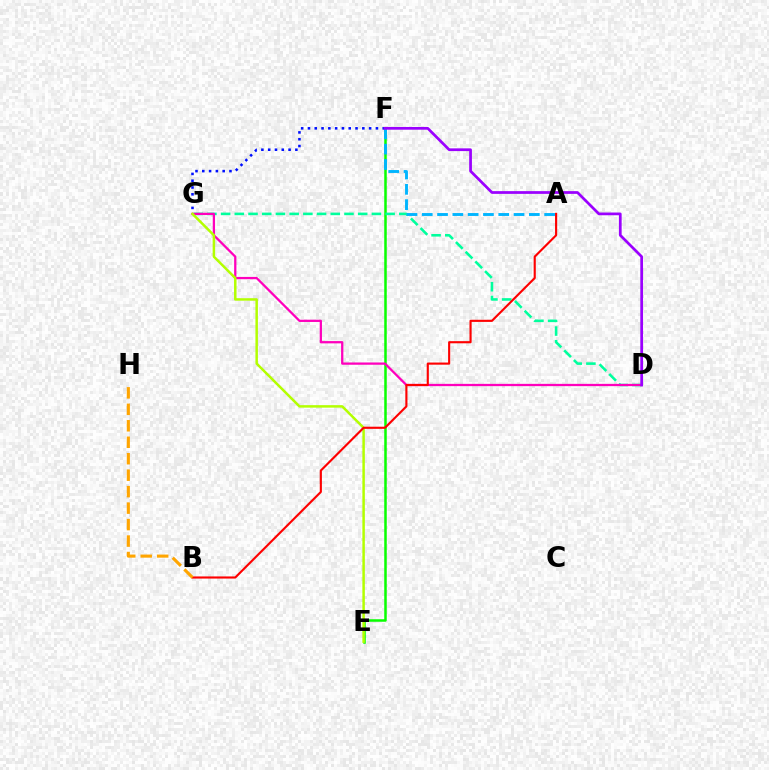{('E', 'F'): [{'color': '#08ff00', 'line_style': 'solid', 'thickness': 1.81}], ('F', 'G'): [{'color': '#0010ff', 'line_style': 'dotted', 'thickness': 1.85}], ('D', 'G'): [{'color': '#00ff9d', 'line_style': 'dashed', 'thickness': 1.86}, {'color': '#ff00bd', 'line_style': 'solid', 'thickness': 1.64}], ('A', 'F'): [{'color': '#00b5ff', 'line_style': 'dashed', 'thickness': 2.08}], ('E', 'G'): [{'color': '#b3ff00', 'line_style': 'solid', 'thickness': 1.79}], ('A', 'B'): [{'color': '#ff0000', 'line_style': 'solid', 'thickness': 1.54}], ('B', 'H'): [{'color': '#ffa500', 'line_style': 'dashed', 'thickness': 2.24}], ('D', 'F'): [{'color': '#9b00ff', 'line_style': 'solid', 'thickness': 1.97}]}